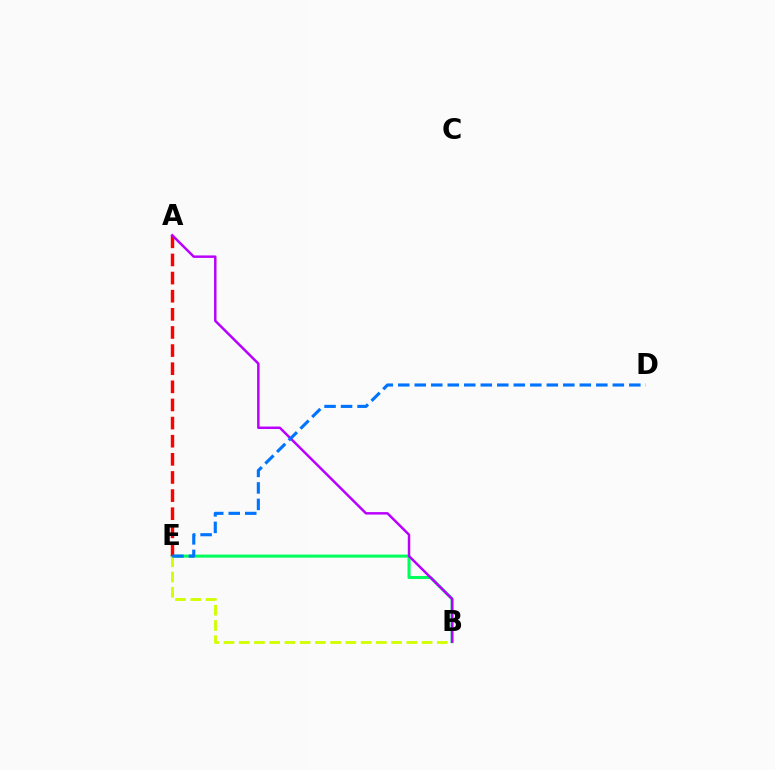{('B', 'E'): [{'color': '#00ff5c', 'line_style': 'solid', 'thickness': 2.2}, {'color': '#d1ff00', 'line_style': 'dashed', 'thickness': 2.07}], ('A', 'E'): [{'color': '#ff0000', 'line_style': 'dashed', 'thickness': 2.46}], ('A', 'B'): [{'color': '#b900ff', 'line_style': 'solid', 'thickness': 1.79}], ('D', 'E'): [{'color': '#0074ff', 'line_style': 'dashed', 'thickness': 2.24}]}